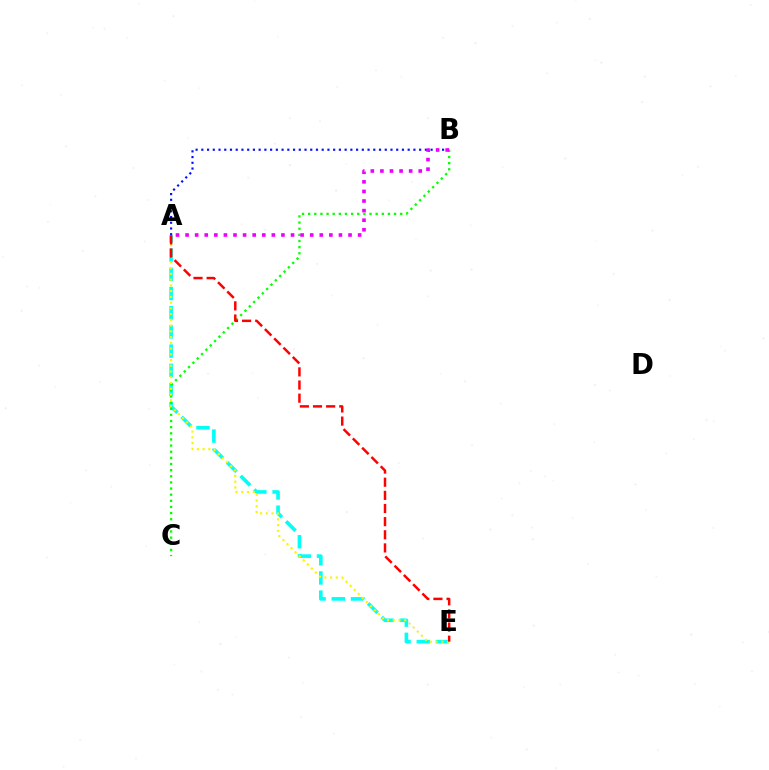{('A', 'E'): [{'color': '#00fff6', 'line_style': 'dashed', 'thickness': 2.61}, {'color': '#fcf500', 'line_style': 'dotted', 'thickness': 1.56}, {'color': '#ff0000', 'line_style': 'dashed', 'thickness': 1.79}], ('B', 'C'): [{'color': '#08ff00', 'line_style': 'dotted', 'thickness': 1.67}], ('A', 'B'): [{'color': '#0010ff', 'line_style': 'dotted', 'thickness': 1.56}, {'color': '#ee00ff', 'line_style': 'dotted', 'thickness': 2.6}]}